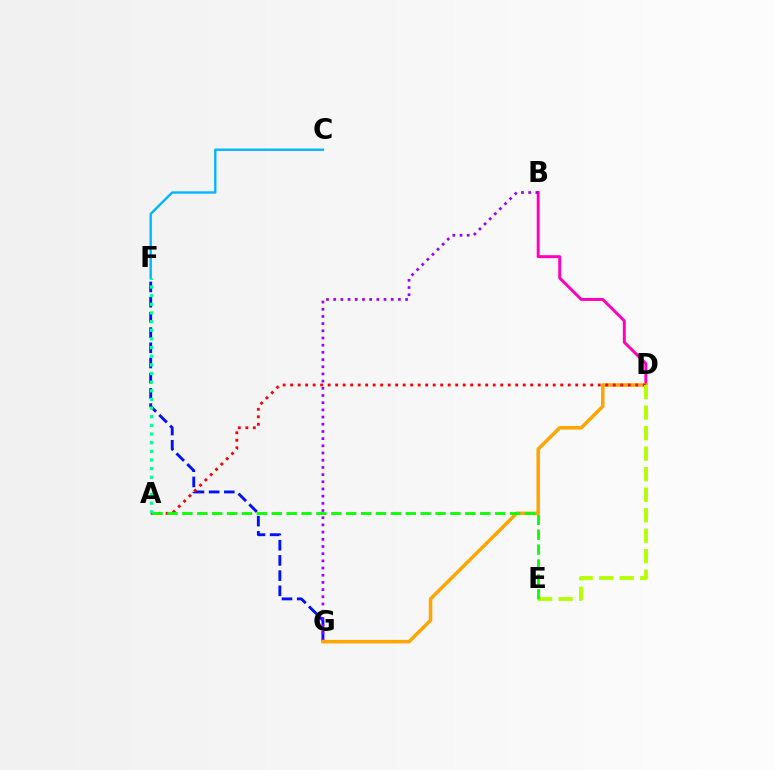{('B', 'D'): [{'color': '#ff00bd', 'line_style': 'solid', 'thickness': 2.12}], ('F', 'G'): [{'color': '#0010ff', 'line_style': 'dashed', 'thickness': 2.07}], ('C', 'F'): [{'color': '#00b5ff', 'line_style': 'solid', 'thickness': 1.7}], ('B', 'G'): [{'color': '#9b00ff', 'line_style': 'dotted', 'thickness': 1.95}], ('D', 'G'): [{'color': '#ffa500', 'line_style': 'solid', 'thickness': 2.51}], ('A', 'D'): [{'color': '#ff0000', 'line_style': 'dotted', 'thickness': 2.04}], ('D', 'E'): [{'color': '#b3ff00', 'line_style': 'dashed', 'thickness': 2.79}], ('A', 'E'): [{'color': '#08ff00', 'line_style': 'dashed', 'thickness': 2.02}], ('A', 'F'): [{'color': '#00ff9d', 'line_style': 'dotted', 'thickness': 2.35}]}